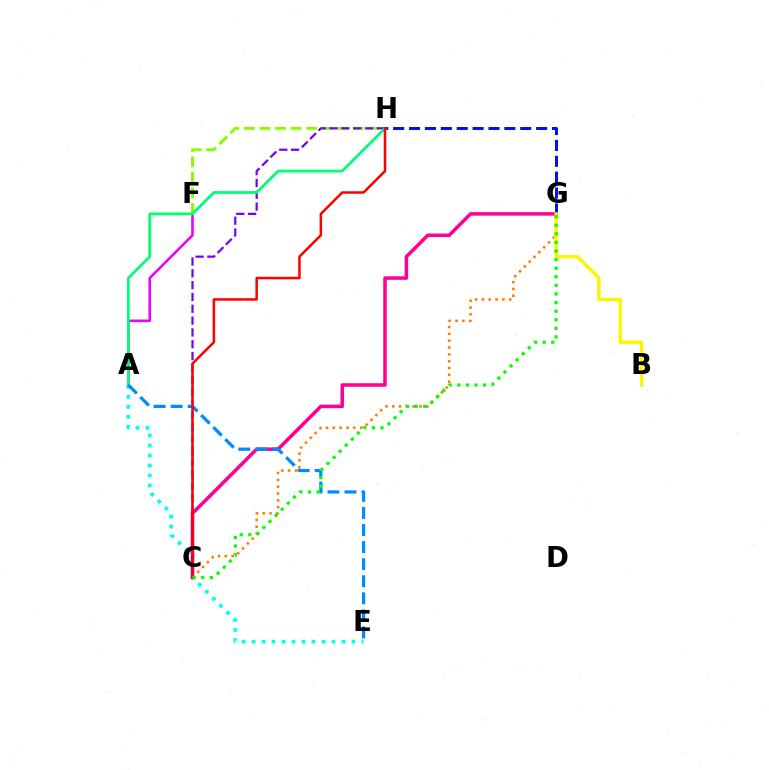{('A', 'E'): [{'color': '#00fff6', 'line_style': 'dotted', 'thickness': 2.72}, {'color': '#008cff', 'line_style': 'dashed', 'thickness': 2.32}], ('F', 'H'): [{'color': '#84ff00', 'line_style': 'dashed', 'thickness': 2.11}], ('C', 'G'): [{'color': '#ff0094', 'line_style': 'solid', 'thickness': 2.54}, {'color': '#ff7c00', 'line_style': 'dotted', 'thickness': 1.85}, {'color': '#08ff00', 'line_style': 'dotted', 'thickness': 2.33}], ('A', 'F'): [{'color': '#ee00ff', 'line_style': 'solid', 'thickness': 1.87}], ('G', 'H'): [{'color': '#0010ff', 'line_style': 'dashed', 'thickness': 2.16}], ('C', 'H'): [{'color': '#7200ff', 'line_style': 'dashed', 'thickness': 1.61}, {'color': '#ff0000', 'line_style': 'solid', 'thickness': 1.81}], ('B', 'G'): [{'color': '#fcf500', 'line_style': 'solid', 'thickness': 2.45}], ('A', 'H'): [{'color': '#00ff74', 'line_style': 'solid', 'thickness': 2.0}]}